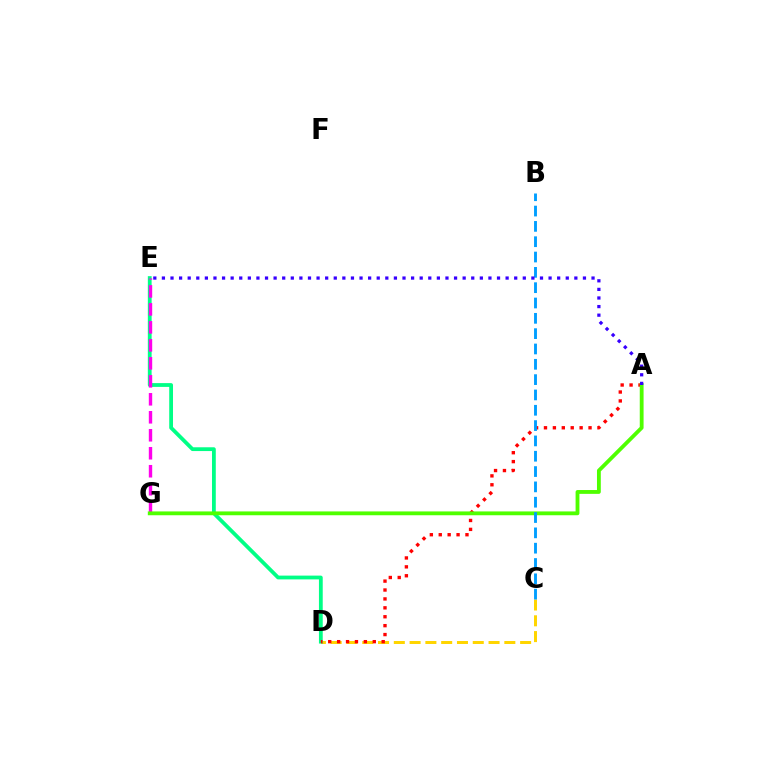{('C', 'D'): [{'color': '#ffd500', 'line_style': 'dashed', 'thickness': 2.14}], ('D', 'E'): [{'color': '#00ff86', 'line_style': 'solid', 'thickness': 2.73}], ('A', 'D'): [{'color': '#ff0000', 'line_style': 'dotted', 'thickness': 2.42}], ('E', 'G'): [{'color': '#ff00ed', 'line_style': 'dashed', 'thickness': 2.44}], ('A', 'G'): [{'color': '#4fff00', 'line_style': 'solid', 'thickness': 2.75}], ('B', 'C'): [{'color': '#009eff', 'line_style': 'dashed', 'thickness': 2.08}], ('A', 'E'): [{'color': '#3700ff', 'line_style': 'dotted', 'thickness': 2.33}]}